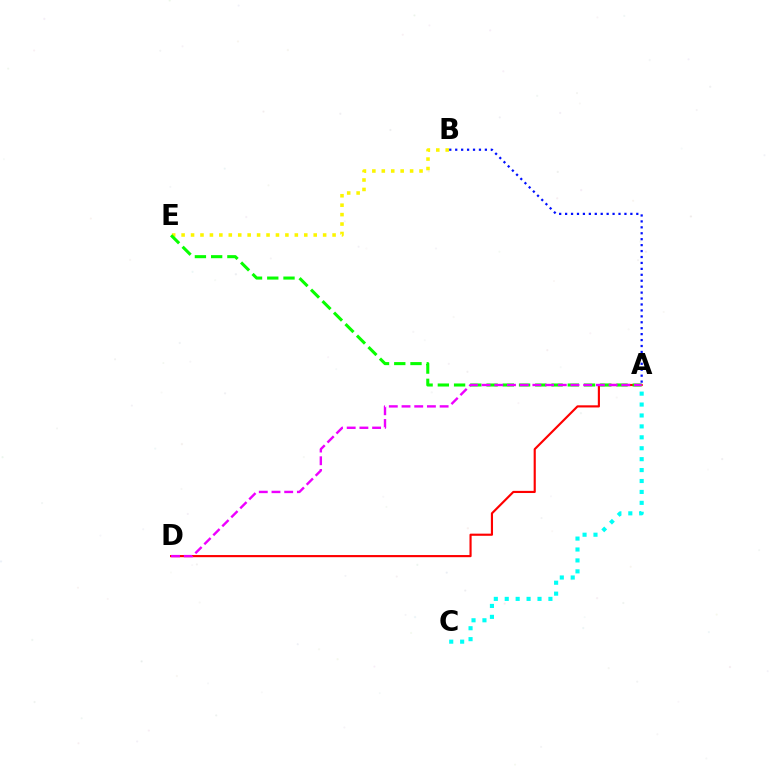{('A', 'B'): [{'color': '#0010ff', 'line_style': 'dotted', 'thickness': 1.61}], ('A', 'D'): [{'color': '#ff0000', 'line_style': 'solid', 'thickness': 1.55}, {'color': '#ee00ff', 'line_style': 'dashed', 'thickness': 1.73}], ('B', 'E'): [{'color': '#fcf500', 'line_style': 'dotted', 'thickness': 2.56}], ('A', 'E'): [{'color': '#08ff00', 'line_style': 'dashed', 'thickness': 2.21}], ('A', 'C'): [{'color': '#00fff6', 'line_style': 'dotted', 'thickness': 2.97}]}